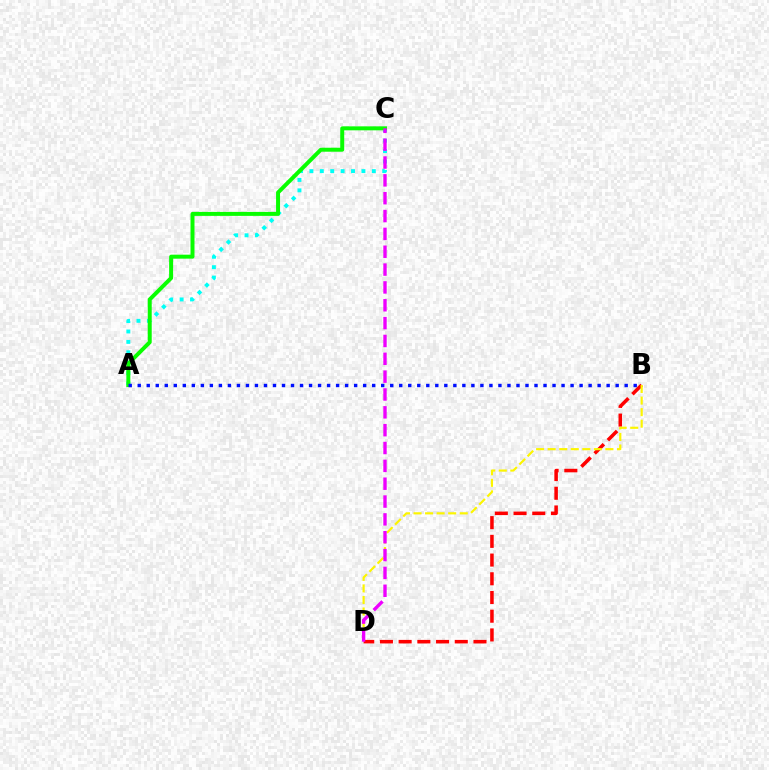{('A', 'C'): [{'color': '#00fff6', 'line_style': 'dotted', 'thickness': 2.83}, {'color': '#08ff00', 'line_style': 'solid', 'thickness': 2.86}], ('B', 'D'): [{'color': '#ff0000', 'line_style': 'dashed', 'thickness': 2.54}, {'color': '#fcf500', 'line_style': 'dashed', 'thickness': 1.57}], ('A', 'B'): [{'color': '#0010ff', 'line_style': 'dotted', 'thickness': 2.45}], ('C', 'D'): [{'color': '#ee00ff', 'line_style': 'dashed', 'thickness': 2.42}]}